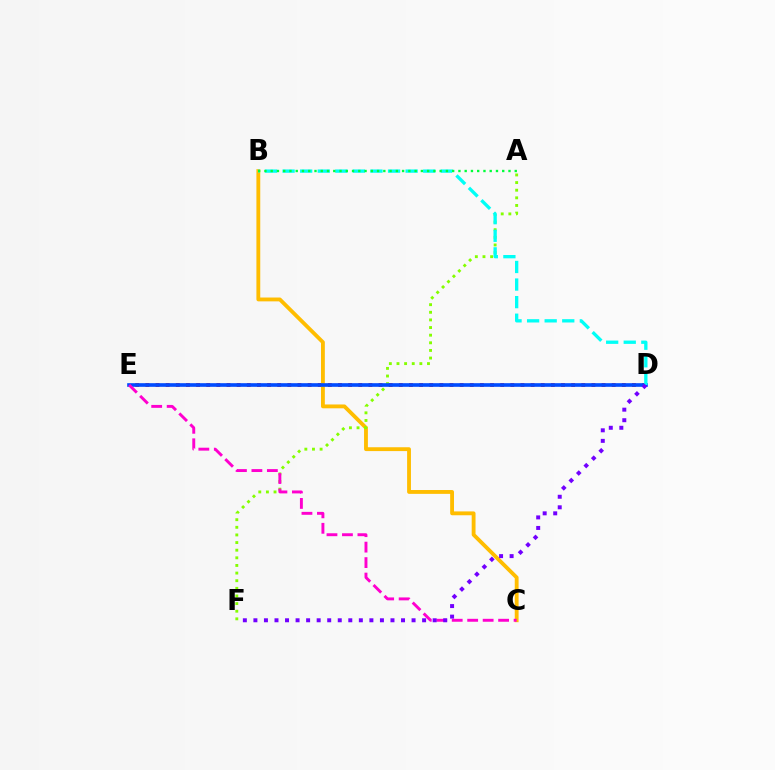{('D', 'E'): [{'color': '#ff0000', 'line_style': 'dotted', 'thickness': 2.75}, {'color': '#004bff', 'line_style': 'solid', 'thickness': 2.62}], ('B', 'C'): [{'color': '#ffbd00', 'line_style': 'solid', 'thickness': 2.77}], ('A', 'F'): [{'color': '#84ff00', 'line_style': 'dotted', 'thickness': 2.07}], ('B', 'D'): [{'color': '#00fff6', 'line_style': 'dashed', 'thickness': 2.39}], ('C', 'E'): [{'color': '#ff00cf', 'line_style': 'dashed', 'thickness': 2.1}], ('A', 'B'): [{'color': '#00ff39', 'line_style': 'dotted', 'thickness': 1.7}], ('D', 'F'): [{'color': '#7200ff', 'line_style': 'dotted', 'thickness': 2.86}]}